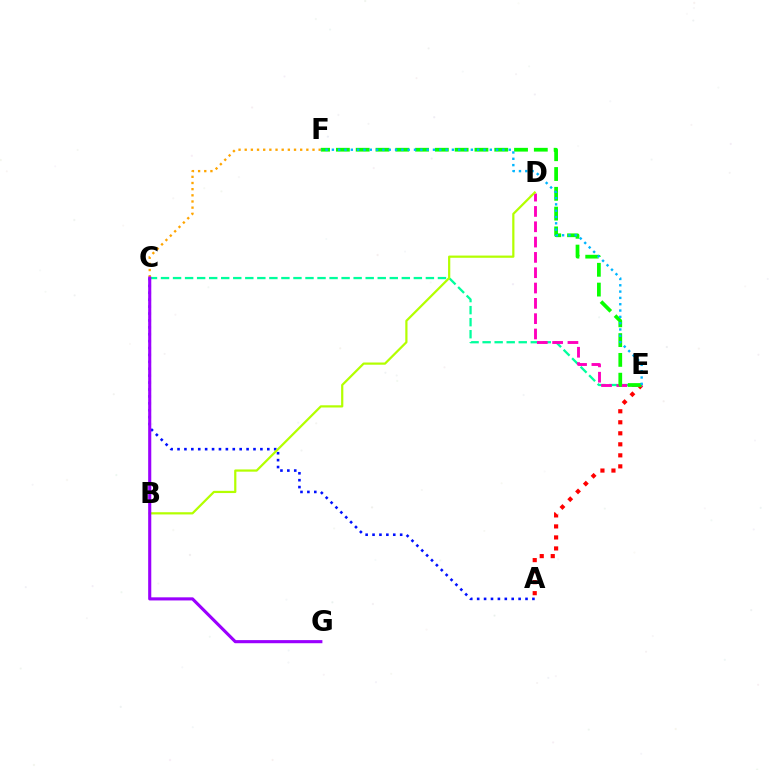{('A', 'C'): [{'color': '#0010ff', 'line_style': 'dotted', 'thickness': 1.88}], ('A', 'E'): [{'color': '#ff0000', 'line_style': 'dotted', 'thickness': 2.99}], ('C', 'E'): [{'color': '#00ff9d', 'line_style': 'dashed', 'thickness': 1.64}], ('D', 'E'): [{'color': '#ff00bd', 'line_style': 'dashed', 'thickness': 2.08}], ('E', 'F'): [{'color': '#08ff00', 'line_style': 'dashed', 'thickness': 2.69}, {'color': '#00b5ff', 'line_style': 'dotted', 'thickness': 1.72}], ('C', 'F'): [{'color': '#ffa500', 'line_style': 'dotted', 'thickness': 1.67}], ('B', 'D'): [{'color': '#b3ff00', 'line_style': 'solid', 'thickness': 1.6}], ('C', 'G'): [{'color': '#9b00ff', 'line_style': 'solid', 'thickness': 2.24}]}